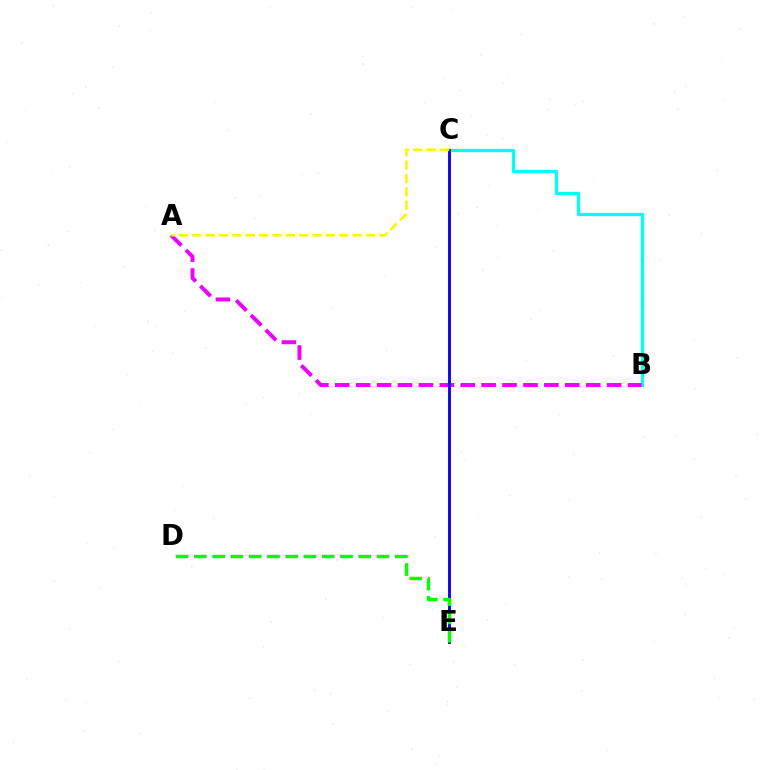{('C', 'E'): [{'color': '#ff0000', 'line_style': 'solid', 'thickness': 2.2}, {'color': '#0010ff', 'line_style': 'solid', 'thickness': 1.95}], ('B', 'C'): [{'color': '#00fff6', 'line_style': 'solid', 'thickness': 2.34}], ('A', 'B'): [{'color': '#ee00ff', 'line_style': 'dashed', 'thickness': 2.84}], ('D', 'E'): [{'color': '#08ff00', 'line_style': 'dashed', 'thickness': 2.48}], ('A', 'C'): [{'color': '#fcf500', 'line_style': 'dashed', 'thickness': 1.82}]}